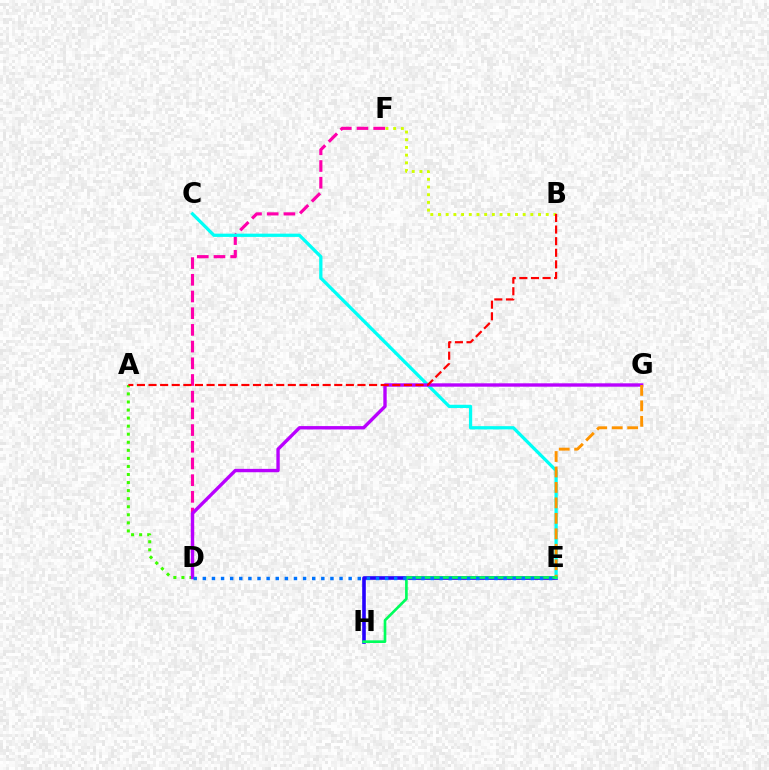{('E', 'H'): [{'color': '#2500ff', 'line_style': 'solid', 'thickness': 2.6}, {'color': '#00ff5c', 'line_style': 'solid', 'thickness': 1.92}], ('D', 'F'): [{'color': '#ff00ac', 'line_style': 'dashed', 'thickness': 2.27}], ('B', 'F'): [{'color': '#d1ff00', 'line_style': 'dotted', 'thickness': 2.09}], ('A', 'D'): [{'color': '#3dff00', 'line_style': 'dotted', 'thickness': 2.19}], ('C', 'E'): [{'color': '#00fff6', 'line_style': 'solid', 'thickness': 2.34}], ('D', 'G'): [{'color': '#b900ff', 'line_style': 'solid', 'thickness': 2.43}], ('E', 'G'): [{'color': '#ff9400', 'line_style': 'dashed', 'thickness': 2.1}], ('A', 'B'): [{'color': '#ff0000', 'line_style': 'dashed', 'thickness': 1.58}], ('D', 'E'): [{'color': '#0074ff', 'line_style': 'dotted', 'thickness': 2.48}]}